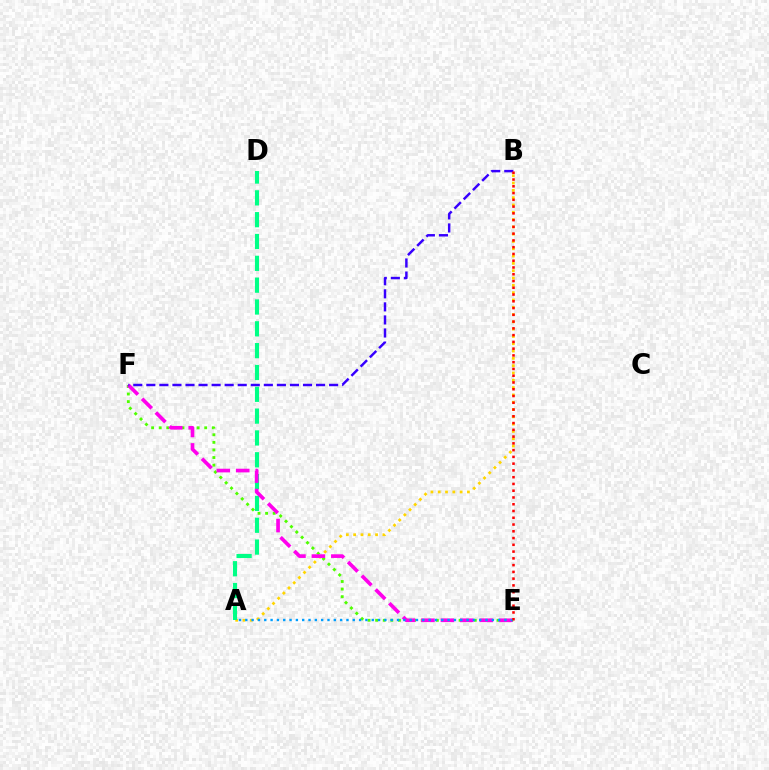{('A', 'B'): [{'color': '#ffd500', 'line_style': 'dotted', 'thickness': 1.98}], ('A', 'D'): [{'color': '#00ff86', 'line_style': 'dashed', 'thickness': 2.97}], ('E', 'F'): [{'color': '#4fff00', 'line_style': 'dotted', 'thickness': 2.06}, {'color': '#ff00ed', 'line_style': 'dashed', 'thickness': 2.64}], ('A', 'E'): [{'color': '#009eff', 'line_style': 'dotted', 'thickness': 1.72}], ('B', 'F'): [{'color': '#3700ff', 'line_style': 'dashed', 'thickness': 1.77}], ('B', 'E'): [{'color': '#ff0000', 'line_style': 'dotted', 'thickness': 1.84}]}